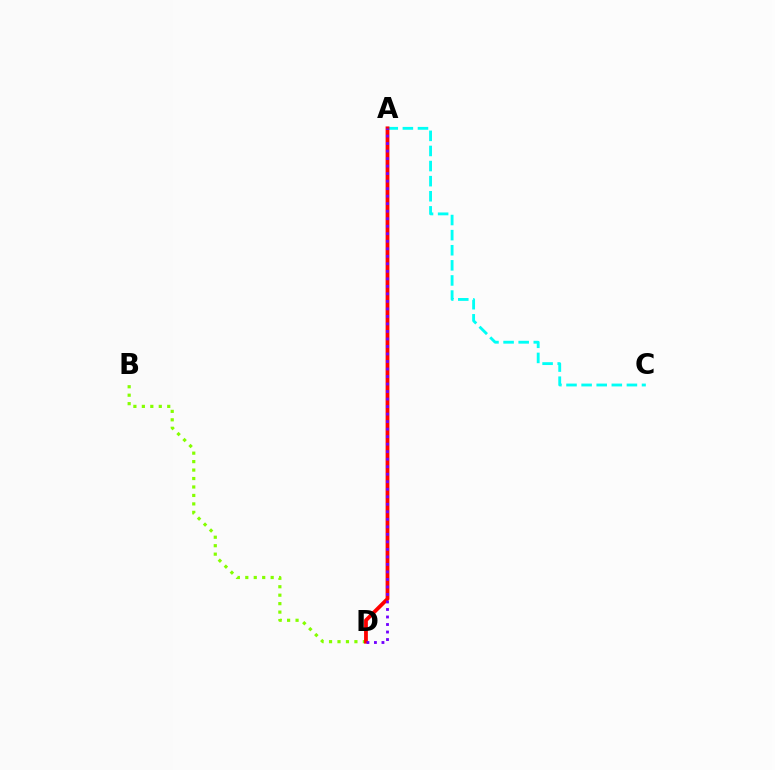{('B', 'D'): [{'color': '#84ff00', 'line_style': 'dotted', 'thickness': 2.3}], ('A', 'C'): [{'color': '#00fff6', 'line_style': 'dashed', 'thickness': 2.05}], ('A', 'D'): [{'color': '#ff0000', 'line_style': 'solid', 'thickness': 2.73}, {'color': '#7200ff', 'line_style': 'dotted', 'thickness': 2.04}]}